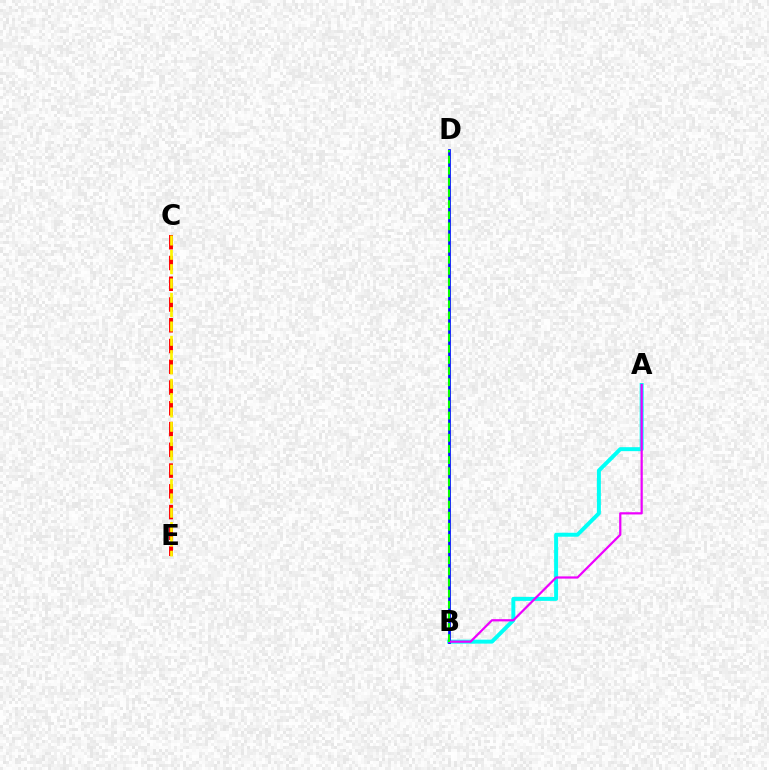{('A', 'B'): [{'color': '#00fff6', 'line_style': 'solid', 'thickness': 2.85}, {'color': '#ee00ff', 'line_style': 'solid', 'thickness': 1.6}], ('C', 'E'): [{'color': '#ff0000', 'line_style': 'dashed', 'thickness': 2.82}, {'color': '#fcf500', 'line_style': 'dashed', 'thickness': 1.95}], ('B', 'D'): [{'color': '#0010ff', 'line_style': 'solid', 'thickness': 1.97}, {'color': '#08ff00', 'line_style': 'dashed', 'thickness': 1.51}]}